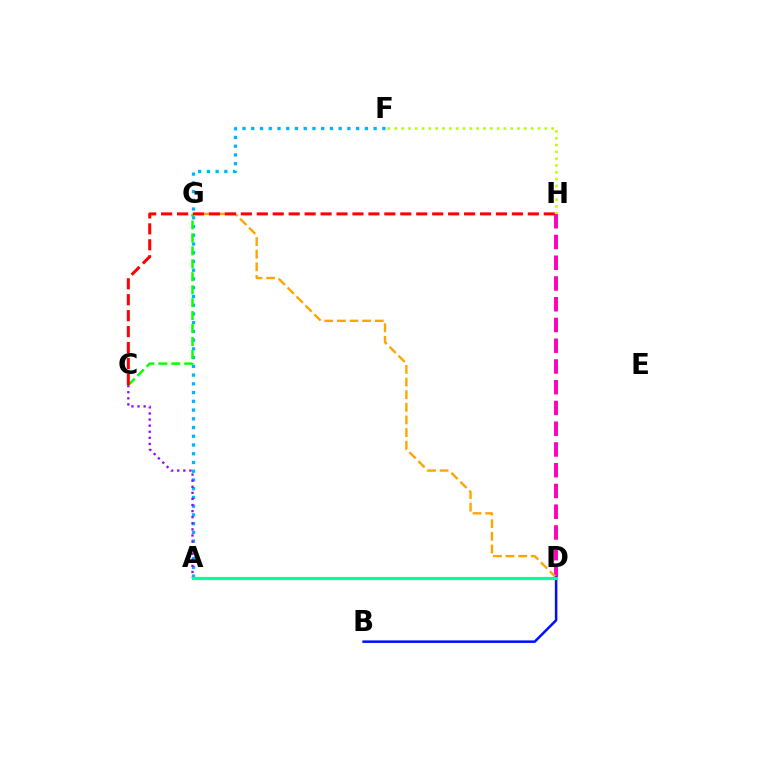{('F', 'H'): [{'color': '#b3ff00', 'line_style': 'dotted', 'thickness': 1.85}], ('A', 'F'): [{'color': '#00b5ff', 'line_style': 'dotted', 'thickness': 2.37}], ('D', 'H'): [{'color': '#ff00bd', 'line_style': 'dashed', 'thickness': 2.82}], ('D', 'G'): [{'color': '#ffa500', 'line_style': 'dashed', 'thickness': 1.72}], ('B', 'D'): [{'color': '#0010ff', 'line_style': 'solid', 'thickness': 1.82}], ('A', 'C'): [{'color': '#9b00ff', 'line_style': 'dotted', 'thickness': 1.65}], ('C', 'G'): [{'color': '#08ff00', 'line_style': 'dashed', 'thickness': 1.76}], ('A', 'D'): [{'color': '#00ff9d', 'line_style': 'solid', 'thickness': 2.27}], ('C', 'H'): [{'color': '#ff0000', 'line_style': 'dashed', 'thickness': 2.17}]}